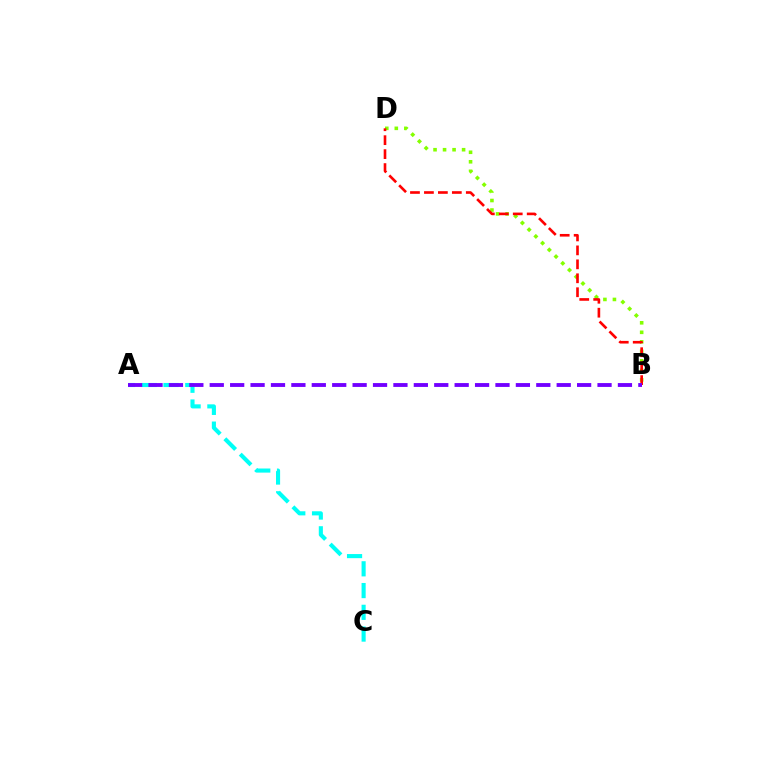{('A', 'C'): [{'color': '#00fff6', 'line_style': 'dashed', 'thickness': 2.96}], ('B', 'D'): [{'color': '#84ff00', 'line_style': 'dotted', 'thickness': 2.59}, {'color': '#ff0000', 'line_style': 'dashed', 'thickness': 1.9}], ('A', 'B'): [{'color': '#7200ff', 'line_style': 'dashed', 'thickness': 2.77}]}